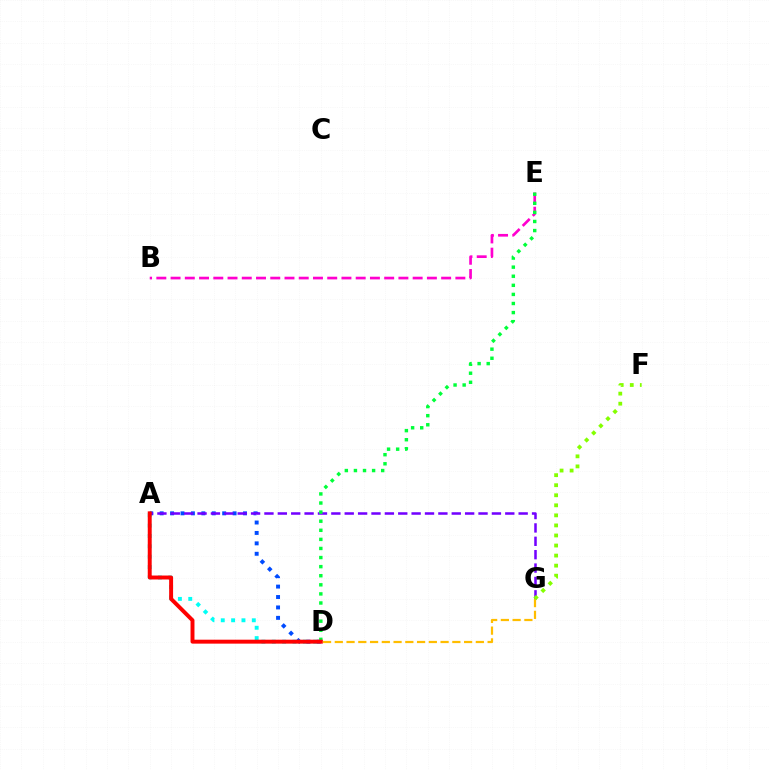{('A', 'D'): [{'color': '#00fff6', 'line_style': 'dotted', 'thickness': 2.81}, {'color': '#004bff', 'line_style': 'dotted', 'thickness': 2.83}, {'color': '#ff0000', 'line_style': 'solid', 'thickness': 2.84}], ('A', 'G'): [{'color': '#7200ff', 'line_style': 'dashed', 'thickness': 1.82}], ('B', 'E'): [{'color': '#ff00cf', 'line_style': 'dashed', 'thickness': 1.93}], ('D', 'E'): [{'color': '#00ff39', 'line_style': 'dotted', 'thickness': 2.47}], ('D', 'G'): [{'color': '#ffbd00', 'line_style': 'dashed', 'thickness': 1.6}], ('F', 'G'): [{'color': '#84ff00', 'line_style': 'dotted', 'thickness': 2.73}]}